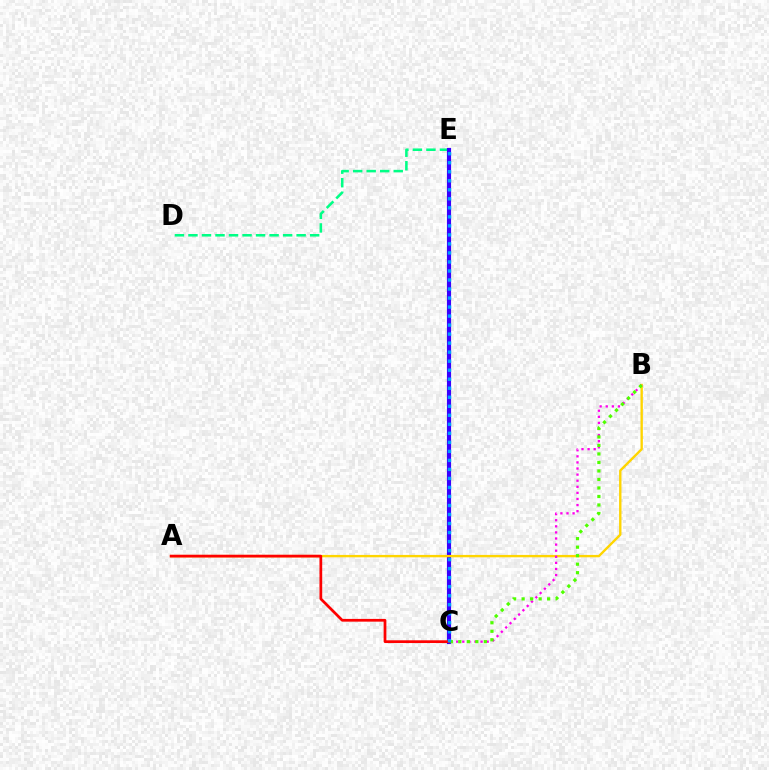{('D', 'E'): [{'color': '#00ff86', 'line_style': 'dashed', 'thickness': 1.84}], ('C', 'E'): [{'color': '#3700ff', 'line_style': 'solid', 'thickness': 2.98}, {'color': '#009eff', 'line_style': 'dotted', 'thickness': 2.45}], ('A', 'B'): [{'color': '#ffd500', 'line_style': 'solid', 'thickness': 1.71}], ('B', 'C'): [{'color': '#ff00ed', 'line_style': 'dotted', 'thickness': 1.66}, {'color': '#4fff00', 'line_style': 'dotted', 'thickness': 2.31}], ('A', 'C'): [{'color': '#ff0000', 'line_style': 'solid', 'thickness': 1.97}]}